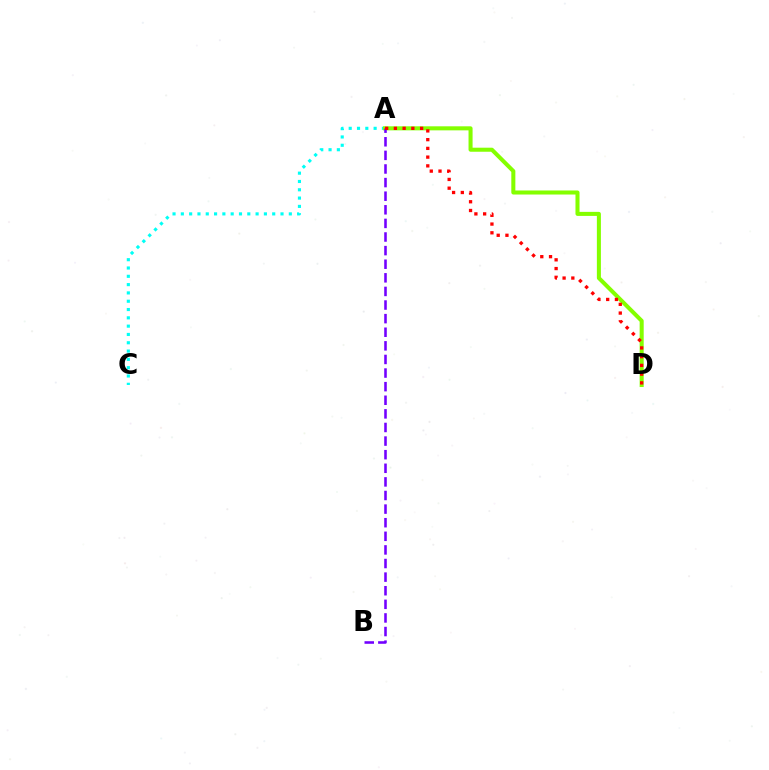{('A', 'C'): [{'color': '#00fff6', 'line_style': 'dotted', 'thickness': 2.26}], ('A', 'D'): [{'color': '#84ff00', 'line_style': 'solid', 'thickness': 2.91}, {'color': '#ff0000', 'line_style': 'dotted', 'thickness': 2.37}], ('A', 'B'): [{'color': '#7200ff', 'line_style': 'dashed', 'thickness': 1.85}]}